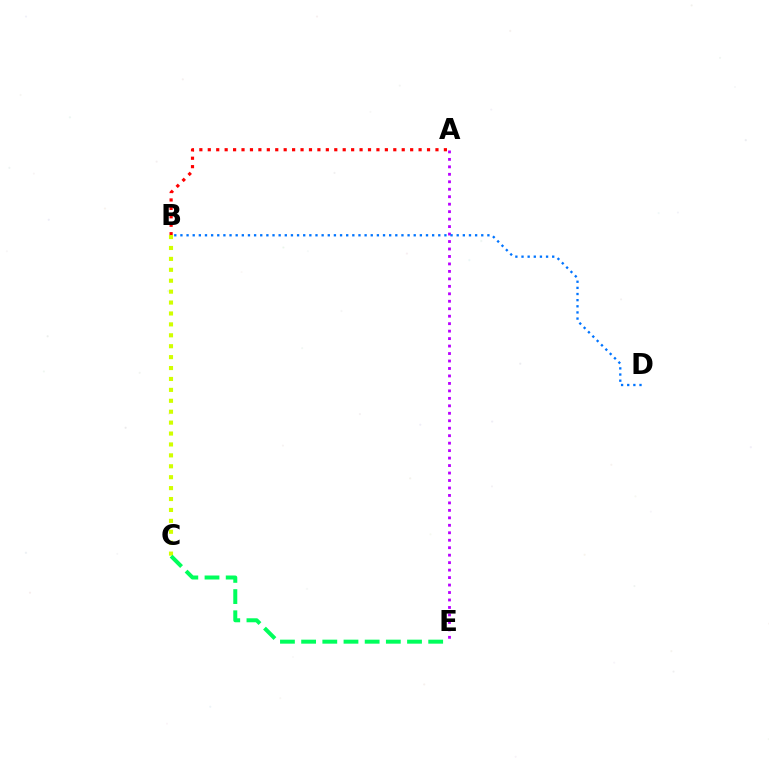{('A', 'B'): [{'color': '#ff0000', 'line_style': 'dotted', 'thickness': 2.29}], ('A', 'E'): [{'color': '#b900ff', 'line_style': 'dotted', 'thickness': 2.03}], ('B', 'C'): [{'color': '#d1ff00', 'line_style': 'dotted', 'thickness': 2.97}], ('B', 'D'): [{'color': '#0074ff', 'line_style': 'dotted', 'thickness': 1.67}], ('C', 'E'): [{'color': '#00ff5c', 'line_style': 'dashed', 'thickness': 2.88}]}